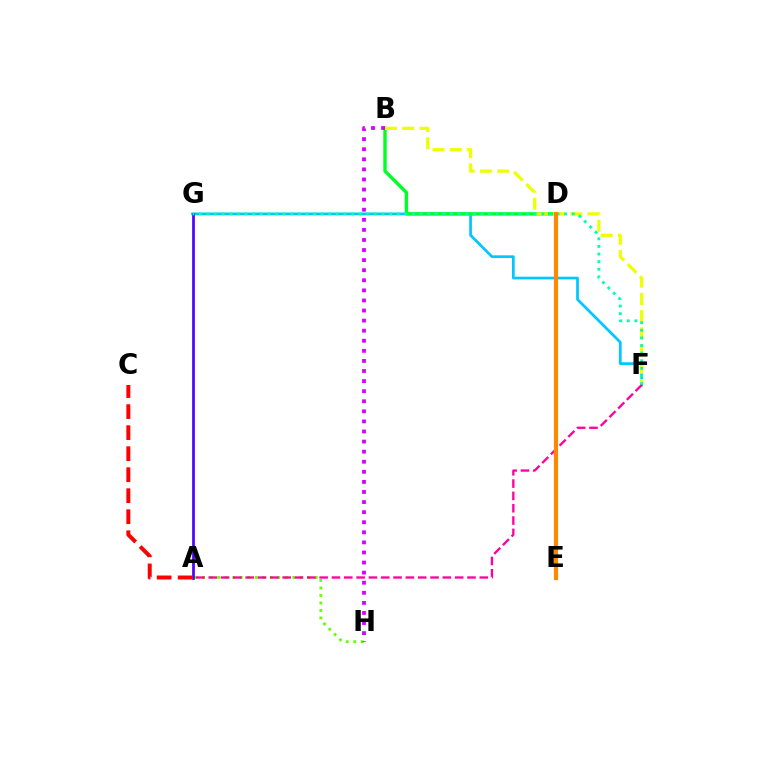{('F', 'G'): [{'color': '#00c7ff', 'line_style': 'solid', 'thickness': 1.95}, {'color': '#00ffaf', 'line_style': 'dotted', 'thickness': 2.07}], ('B', 'D'): [{'color': '#00ff27', 'line_style': 'solid', 'thickness': 2.45}], ('A', 'H'): [{'color': '#66ff00', 'line_style': 'dotted', 'thickness': 2.04}], ('A', 'G'): [{'color': '#4f00ff', 'line_style': 'solid', 'thickness': 1.96}], ('D', 'E'): [{'color': '#003fff', 'line_style': 'dotted', 'thickness': 2.75}, {'color': '#ff8800', 'line_style': 'solid', 'thickness': 2.98}], ('B', 'F'): [{'color': '#eeff00', 'line_style': 'dashed', 'thickness': 2.34}], ('A', 'F'): [{'color': '#ff00a0', 'line_style': 'dashed', 'thickness': 1.67}], ('A', 'C'): [{'color': '#ff0000', 'line_style': 'dashed', 'thickness': 2.86}], ('B', 'H'): [{'color': '#d600ff', 'line_style': 'dotted', 'thickness': 2.74}]}